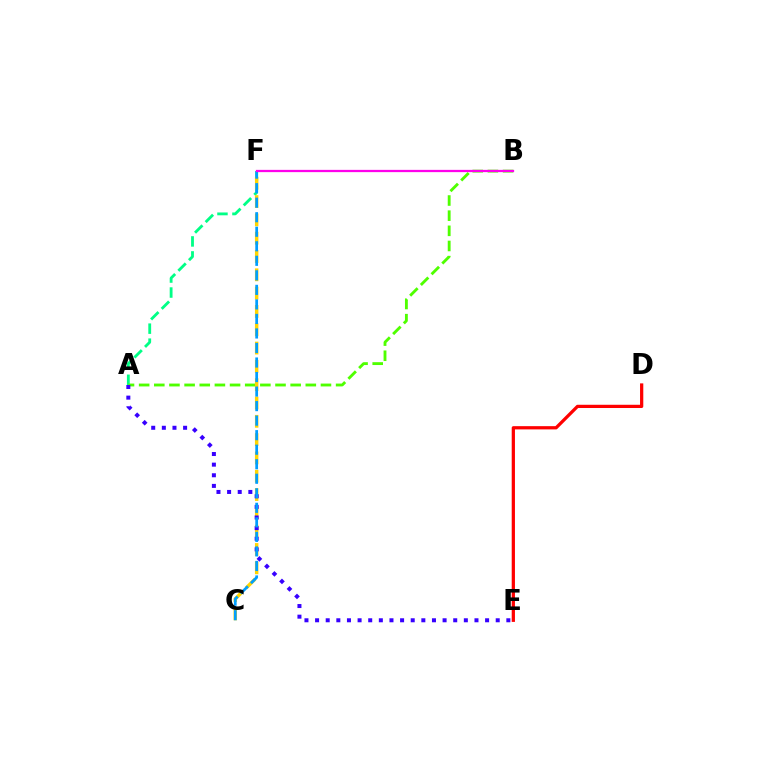{('D', 'E'): [{'color': '#ff0000', 'line_style': 'solid', 'thickness': 2.33}], ('A', 'F'): [{'color': '#00ff86', 'line_style': 'dashed', 'thickness': 2.04}], ('A', 'B'): [{'color': '#4fff00', 'line_style': 'dashed', 'thickness': 2.06}], ('C', 'F'): [{'color': '#ffd500', 'line_style': 'dashed', 'thickness': 2.49}, {'color': '#009eff', 'line_style': 'dashed', 'thickness': 1.97}], ('A', 'E'): [{'color': '#3700ff', 'line_style': 'dotted', 'thickness': 2.89}], ('B', 'F'): [{'color': '#ff00ed', 'line_style': 'solid', 'thickness': 1.63}]}